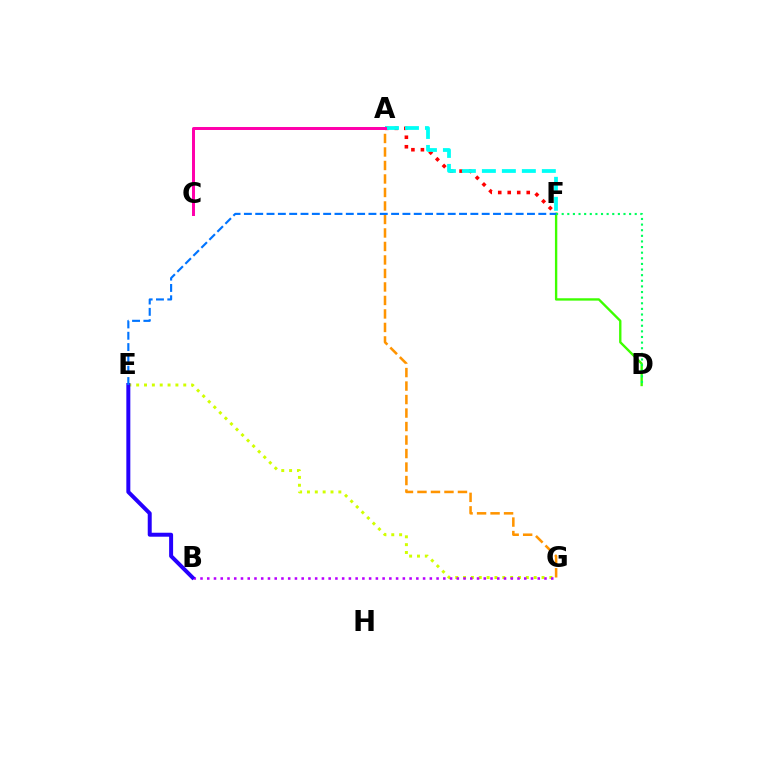{('A', 'F'): [{'color': '#ff0000', 'line_style': 'dotted', 'thickness': 2.58}, {'color': '#00fff6', 'line_style': 'dashed', 'thickness': 2.71}], ('E', 'G'): [{'color': '#d1ff00', 'line_style': 'dotted', 'thickness': 2.13}], ('A', 'G'): [{'color': '#ff9400', 'line_style': 'dashed', 'thickness': 1.83}], ('B', 'G'): [{'color': '#b900ff', 'line_style': 'dotted', 'thickness': 1.83}], ('D', 'F'): [{'color': '#3dff00', 'line_style': 'solid', 'thickness': 1.7}, {'color': '#00ff5c', 'line_style': 'dotted', 'thickness': 1.53}], ('B', 'E'): [{'color': '#2500ff', 'line_style': 'solid', 'thickness': 2.86}], ('A', 'C'): [{'color': '#ff00ac', 'line_style': 'solid', 'thickness': 2.14}], ('E', 'F'): [{'color': '#0074ff', 'line_style': 'dashed', 'thickness': 1.54}]}